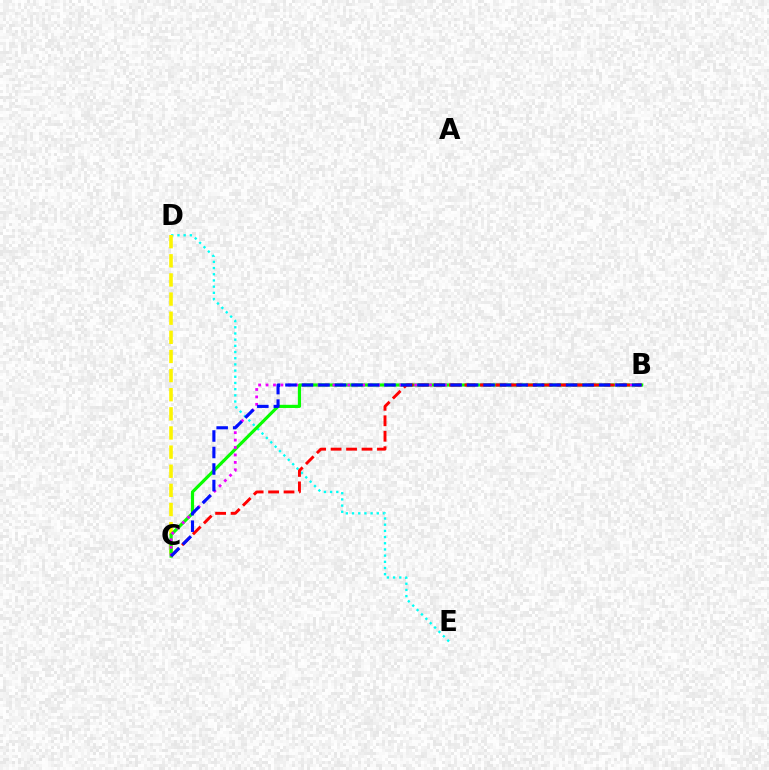{('D', 'E'): [{'color': '#00fff6', 'line_style': 'dotted', 'thickness': 1.68}], ('C', 'D'): [{'color': '#fcf500', 'line_style': 'dashed', 'thickness': 2.6}], ('B', 'C'): [{'color': '#08ff00', 'line_style': 'solid', 'thickness': 2.28}, {'color': '#ee00ff', 'line_style': 'dotted', 'thickness': 2.02}, {'color': '#ff0000', 'line_style': 'dashed', 'thickness': 2.1}, {'color': '#0010ff', 'line_style': 'dashed', 'thickness': 2.24}]}